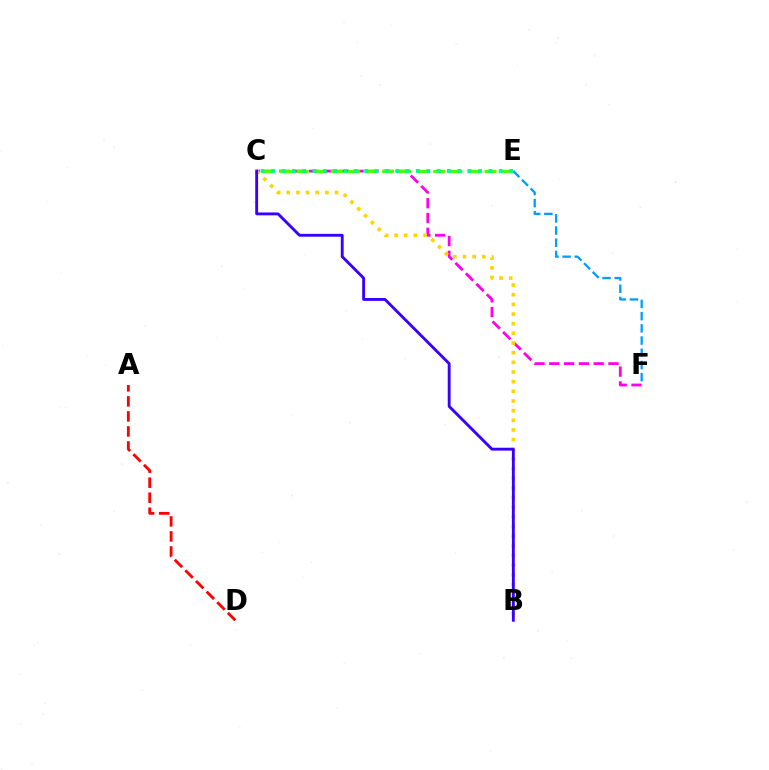{('C', 'F'): [{'color': '#ff00ed', 'line_style': 'dashed', 'thickness': 2.01}], ('B', 'C'): [{'color': '#ffd500', 'line_style': 'dotted', 'thickness': 2.62}, {'color': '#3700ff', 'line_style': 'solid', 'thickness': 2.06}], ('C', 'E'): [{'color': '#4fff00', 'line_style': 'dashed', 'thickness': 2.32}, {'color': '#00ff86', 'line_style': 'dotted', 'thickness': 2.81}], ('E', 'F'): [{'color': '#009eff', 'line_style': 'dashed', 'thickness': 1.66}], ('A', 'D'): [{'color': '#ff0000', 'line_style': 'dashed', 'thickness': 2.04}]}